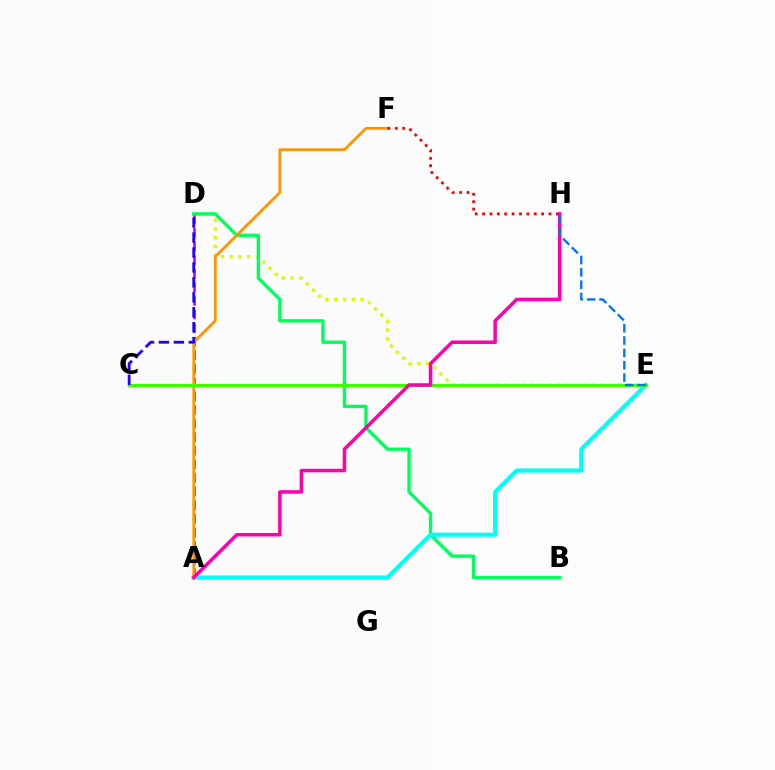{('D', 'E'): [{'color': '#d1ff00', 'line_style': 'dotted', 'thickness': 2.37}], ('A', 'D'): [{'color': '#b900ff', 'line_style': 'dashed', 'thickness': 1.85}], ('B', 'D'): [{'color': '#00ff5c', 'line_style': 'solid', 'thickness': 2.4}], ('A', 'E'): [{'color': '#00fff6', 'line_style': 'solid', 'thickness': 2.98}], ('A', 'F'): [{'color': '#ff9400', 'line_style': 'solid', 'thickness': 2.0}], ('C', 'E'): [{'color': '#3dff00', 'line_style': 'solid', 'thickness': 2.23}], ('F', 'H'): [{'color': '#ff0000', 'line_style': 'dotted', 'thickness': 2.01}], ('A', 'H'): [{'color': '#ff00ac', 'line_style': 'solid', 'thickness': 2.52}], ('E', 'H'): [{'color': '#0074ff', 'line_style': 'dashed', 'thickness': 1.68}], ('C', 'D'): [{'color': '#2500ff', 'line_style': 'dashed', 'thickness': 2.03}]}